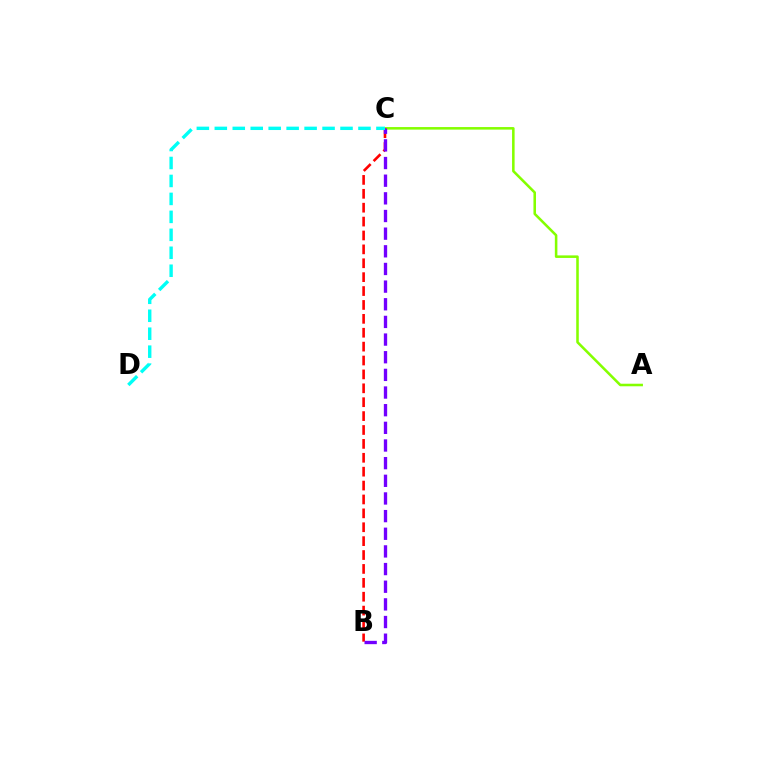{('A', 'C'): [{'color': '#84ff00', 'line_style': 'solid', 'thickness': 1.84}], ('B', 'C'): [{'color': '#ff0000', 'line_style': 'dashed', 'thickness': 1.89}, {'color': '#7200ff', 'line_style': 'dashed', 'thickness': 2.4}], ('C', 'D'): [{'color': '#00fff6', 'line_style': 'dashed', 'thickness': 2.44}]}